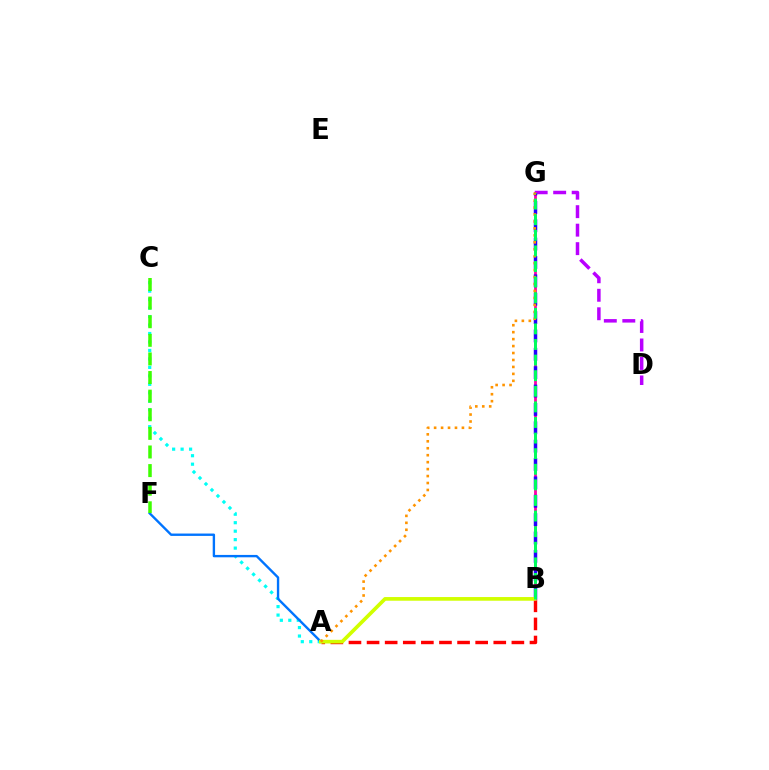{('D', 'G'): [{'color': '#b900ff', 'line_style': 'dashed', 'thickness': 2.51}], ('A', 'C'): [{'color': '#00fff6', 'line_style': 'dotted', 'thickness': 2.3}], ('A', 'B'): [{'color': '#ff0000', 'line_style': 'dashed', 'thickness': 2.46}, {'color': '#d1ff00', 'line_style': 'solid', 'thickness': 2.64}], ('B', 'G'): [{'color': '#ff00ac', 'line_style': 'solid', 'thickness': 2.03}, {'color': '#2500ff', 'line_style': 'dashed', 'thickness': 2.5}, {'color': '#00ff5c', 'line_style': 'dashed', 'thickness': 2.12}], ('A', 'F'): [{'color': '#0074ff', 'line_style': 'solid', 'thickness': 1.71}], ('A', 'G'): [{'color': '#ff9400', 'line_style': 'dotted', 'thickness': 1.89}], ('C', 'F'): [{'color': '#3dff00', 'line_style': 'dashed', 'thickness': 2.53}]}